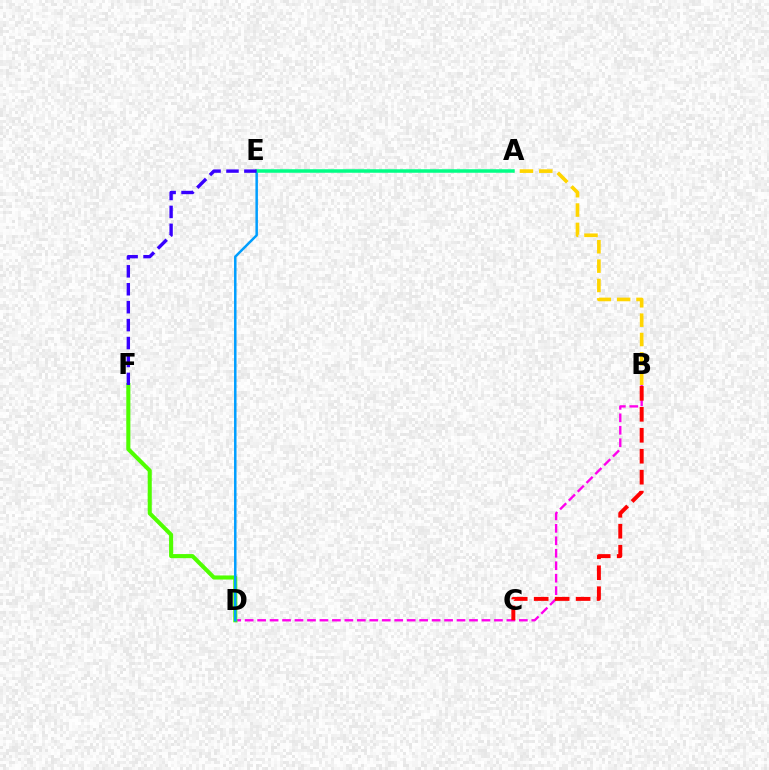{('B', 'D'): [{'color': '#ff00ed', 'line_style': 'dashed', 'thickness': 1.69}], ('A', 'B'): [{'color': '#ffd500', 'line_style': 'dashed', 'thickness': 2.63}], ('D', 'F'): [{'color': '#4fff00', 'line_style': 'solid', 'thickness': 2.94}], ('B', 'C'): [{'color': '#ff0000', 'line_style': 'dashed', 'thickness': 2.85}], ('D', 'E'): [{'color': '#009eff', 'line_style': 'solid', 'thickness': 1.8}], ('A', 'E'): [{'color': '#00ff86', 'line_style': 'solid', 'thickness': 2.52}], ('E', 'F'): [{'color': '#3700ff', 'line_style': 'dashed', 'thickness': 2.44}]}